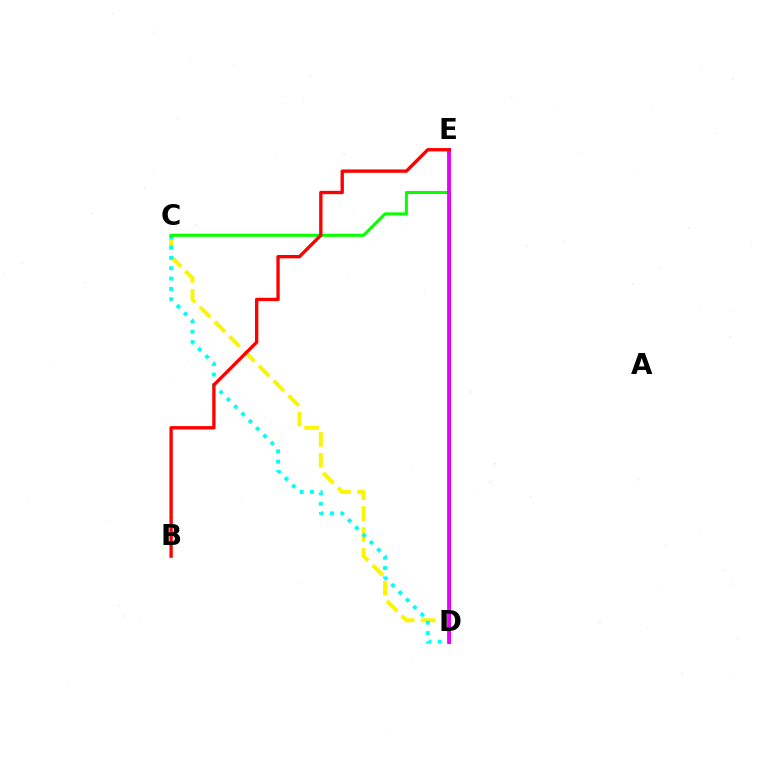{('C', 'D'): [{'color': '#fcf500', 'line_style': 'dashed', 'thickness': 2.84}, {'color': '#00fff6', 'line_style': 'dotted', 'thickness': 2.81}], ('D', 'E'): [{'color': '#0010ff', 'line_style': 'solid', 'thickness': 2.0}, {'color': '#ee00ff', 'line_style': 'solid', 'thickness': 2.74}], ('C', 'E'): [{'color': '#08ff00', 'line_style': 'solid', 'thickness': 2.19}], ('B', 'E'): [{'color': '#ff0000', 'line_style': 'solid', 'thickness': 2.41}]}